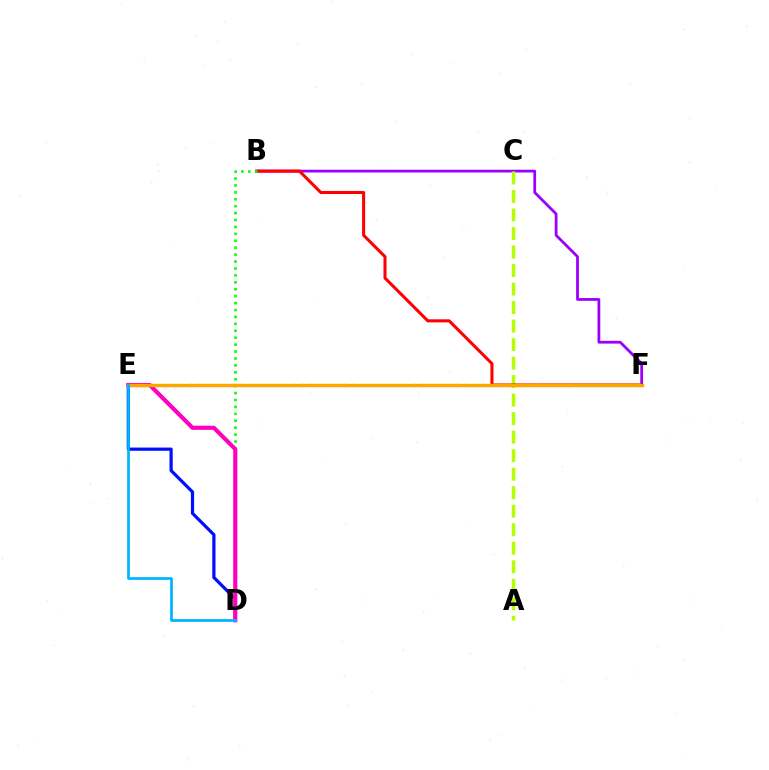{('B', 'F'): [{'color': '#9b00ff', 'line_style': 'solid', 'thickness': 2.0}, {'color': '#ff0000', 'line_style': 'solid', 'thickness': 2.21}], ('A', 'C'): [{'color': '#b3ff00', 'line_style': 'dashed', 'thickness': 2.51}], ('E', 'F'): [{'color': '#00ff9d', 'line_style': 'dotted', 'thickness': 2.34}, {'color': '#ffa500', 'line_style': 'solid', 'thickness': 2.44}], ('B', 'D'): [{'color': '#08ff00', 'line_style': 'dotted', 'thickness': 1.88}], ('D', 'E'): [{'color': '#0010ff', 'line_style': 'solid', 'thickness': 2.32}, {'color': '#ff00bd', 'line_style': 'solid', 'thickness': 2.97}, {'color': '#00b5ff', 'line_style': 'solid', 'thickness': 1.98}]}